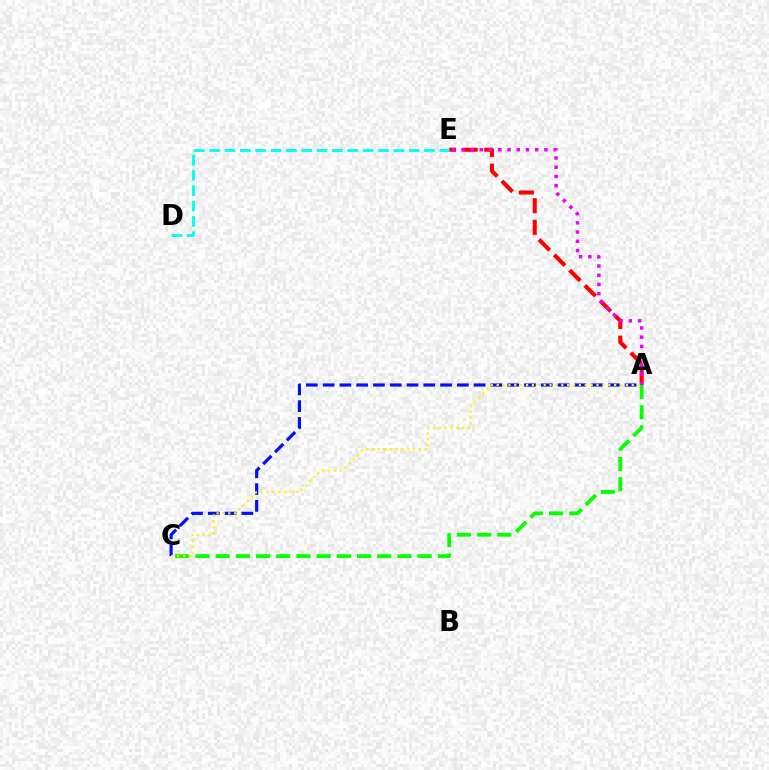{('A', 'C'): [{'color': '#0010ff', 'line_style': 'dashed', 'thickness': 2.28}, {'color': '#08ff00', 'line_style': 'dashed', 'thickness': 2.74}, {'color': '#fcf500', 'line_style': 'dotted', 'thickness': 1.6}], ('A', 'E'): [{'color': '#ff0000', 'line_style': 'dashed', 'thickness': 2.94}, {'color': '#ee00ff', 'line_style': 'dotted', 'thickness': 2.5}], ('D', 'E'): [{'color': '#00fff6', 'line_style': 'dashed', 'thickness': 2.08}]}